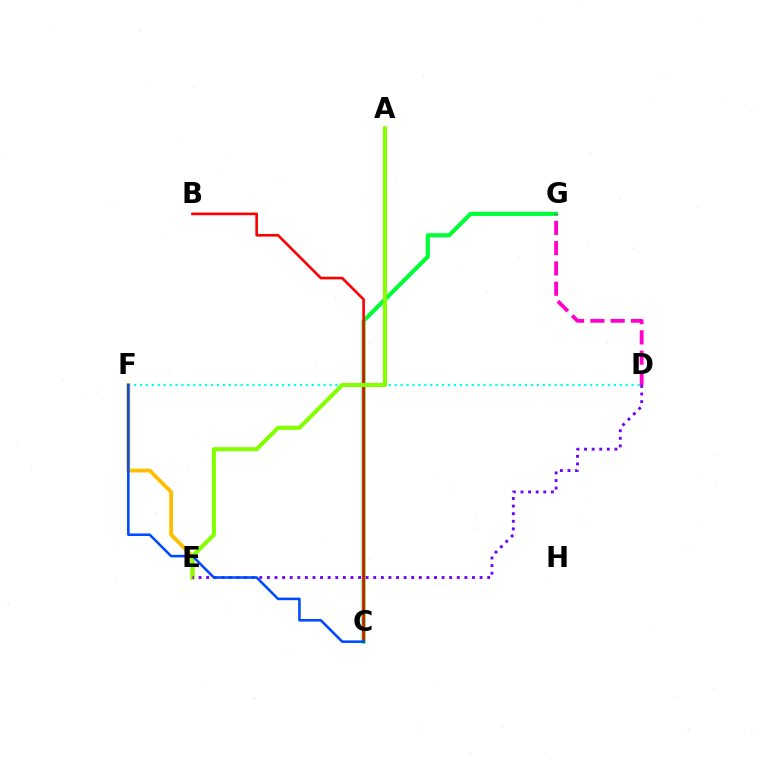{('C', 'G'): [{'color': '#00ff39', 'line_style': 'solid', 'thickness': 2.98}], ('D', 'F'): [{'color': '#00fff6', 'line_style': 'dotted', 'thickness': 1.61}], ('B', 'C'): [{'color': '#ff0000', 'line_style': 'solid', 'thickness': 1.89}], ('E', 'F'): [{'color': '#ffbd00', 'line_style': 'solid', 'thickness': 2.75}], ('A', 'E'): [{'color': '#84ff00', 'line_style': 'solid', 'thickness': 2.93}], ('D', 'E'): [{'color': '#7200ff', 'line_style': 'dotted', 'thickness': 2.06}], ('D', 'G'): [{'color': '#ff00cf', 'line_style': 'dashed', 'thickness': 2.75}], ('C', 'F'): [{'color': '#004bff', 'line_style': 'solid', 'thickness': 1.86}]}